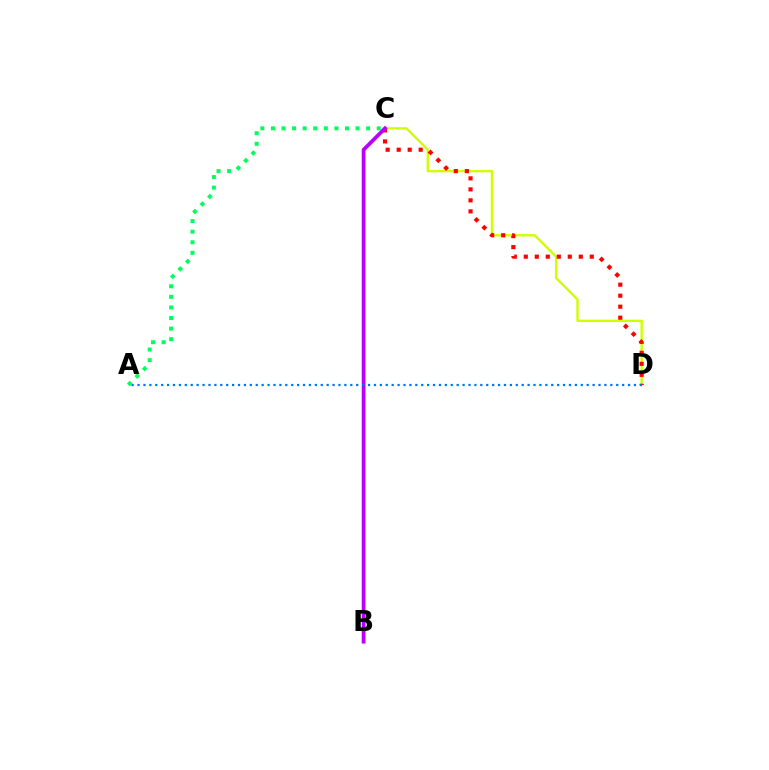{('C', 'D'): [{'color': '#d1ff00', 'line_style': 'solid', 'thickness': 1.72}, {'color': '#ff0000', 'line_style': 'dotted', 'thickness': 2.99}], ('A', 'C'): [{'color': '#00ff5c', 'line_style': 'dotted', 'thickness': 2.87}], ('B', 'C'): [{'color': '#b900ff', 'line_style': 'solid', 'thickness': 2.72}], ('A', 'D'): [{'color': '#0074ff', 'line_style': 'dotted', 'thickness': 1.61}]}